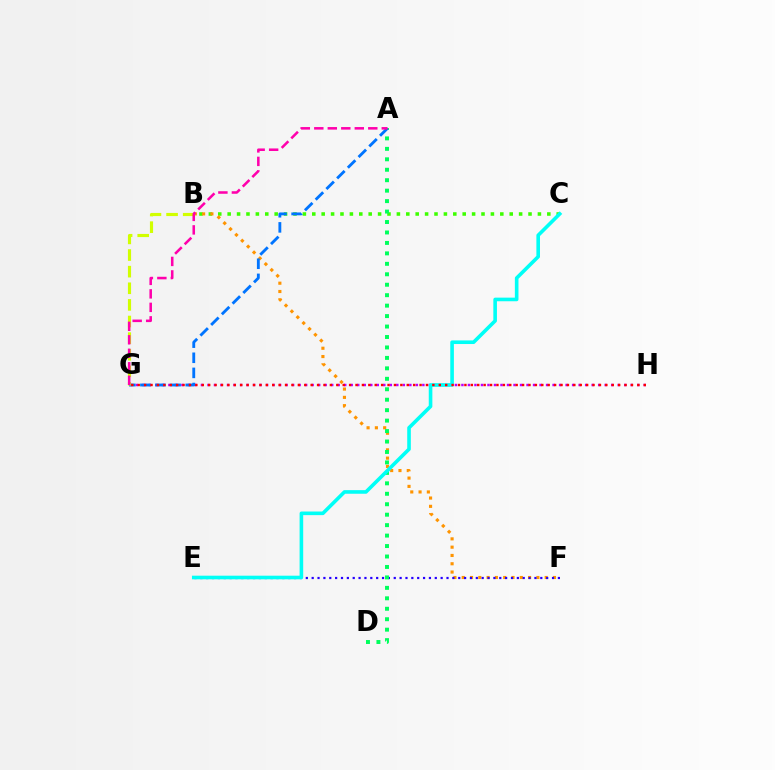{('B', 'C'): [{'color': '#3dff00', 'line_style': 'dotted', 'thickness': 2.55}], ('B', 'F'): [{'color': '#ff9400', 'line_style': 'dotted', 'thickness': 2.25}], ('G', 'H'): [{'color': '#b900ff', 'line_style': 'dotted', 'thickness': 1.77}, {'color': '#ff0000', 'line_style': 'dotted', 'thickness': 1.74}], ('E', 'F'): [{'color': '#2500ff', 'line_style': 'dotted', 'thickness': 1.59}], ('A', 'D'): [{'color': '#00ff5c', 'line_style': 'dotted', 'thickness': 2.84}], ('C', 'E'): [{'color': '#00fff6', 'line_style': 'solid', 'thickness': 2.6}], ('A', 'G'): [{'color': '#0074ff', 'line_style': 'dashed', 'thickness': 2.05}, {'color': '#ff00ac', 'line_style': 'dashed', 'thickness': 1.83}], ('B', 'G'): [{'color': '#d1ff00', 'line_style': 'dashed', 'thickness': 2.26}]}